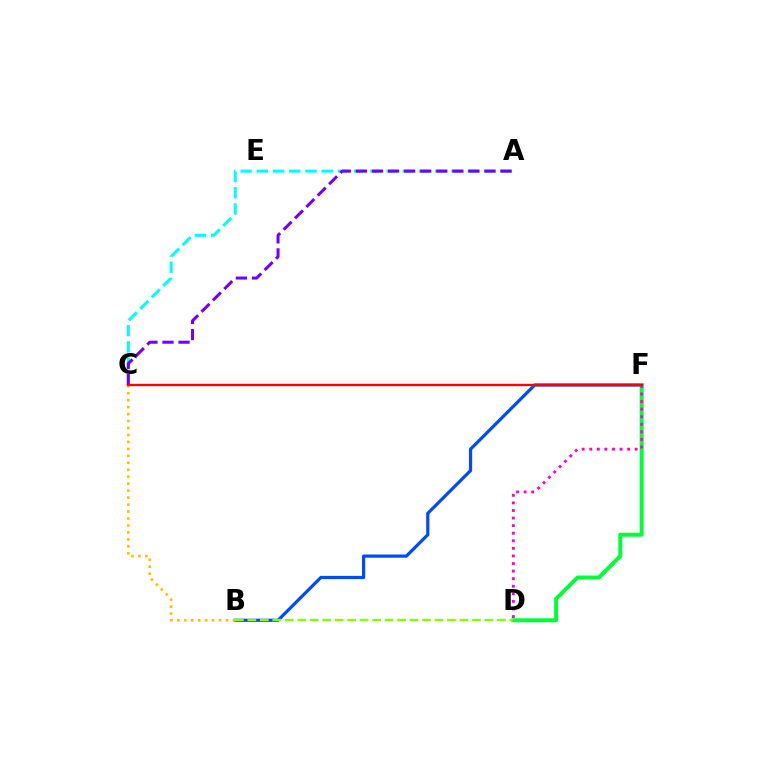{('B', 'F'): [{'color': '#004bff', 'line_style': 'solid', 'thickness': 2.31}], ('D', 'F'): [{'color': '#00ff39', 'line_style': 'solid', 'thickness': 2.86}, {'color': '#ff00cf', 'line_style': 'dotted', 'thickness': 2.06}], ('B', 'C'): [{'color': '#ffbd00', 'line_style': 'dotted', 'thickness': 1.89}], ('A', 'C'): [{'color': '#00fff6', 'line_style': 'dashed', 'thickness': 2.2}, {'color': '#7200ff', 'line_style': 'dashed', 'thickness': 2.18}], ('C', 'F'): [{'color': '#ff0000', 'line_style': 'solid', 'thickness': 1.68}], ('B', 'D'): [{'color': '#84ff00', 'line_style': 'dashed', 'thickness': 1.7}]}